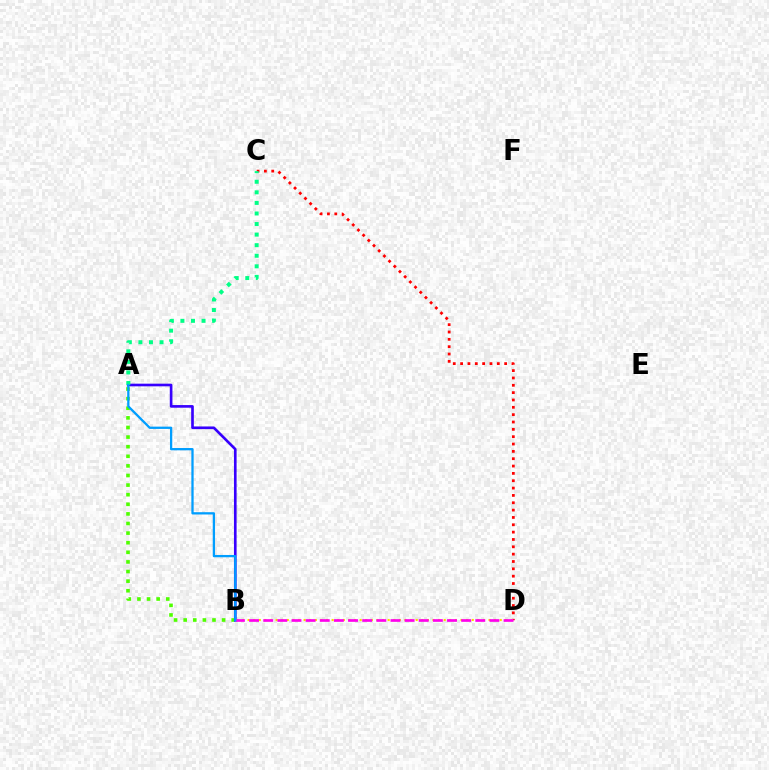{('A', 'B'): [{'color': '#4fff00', 'line_style': 'dotted', 'thickness': 2.61}, {'color': '#3700ff', 'line_style': 'solid', 'thickness': 1.9}, {'color': '#009eff', 'line_style': 'solid', 'thickness': 1.65}], ('C', 'D'): [{'color': '#ff0000', 'line_style': 'dotted', 'thickness': 1.99}], ('A', 'C'): [{'color': '#00ff86', 'line_style': 'dotted', 'thickness': 2.87}], ('B', 'D'): [{'color': '#ffd500', 'line_style': 'dotted', 'thickness': 1.52}, {'color': '#ff00ed', 'line_style': 'dashed', 'thickness': 1.92}]}